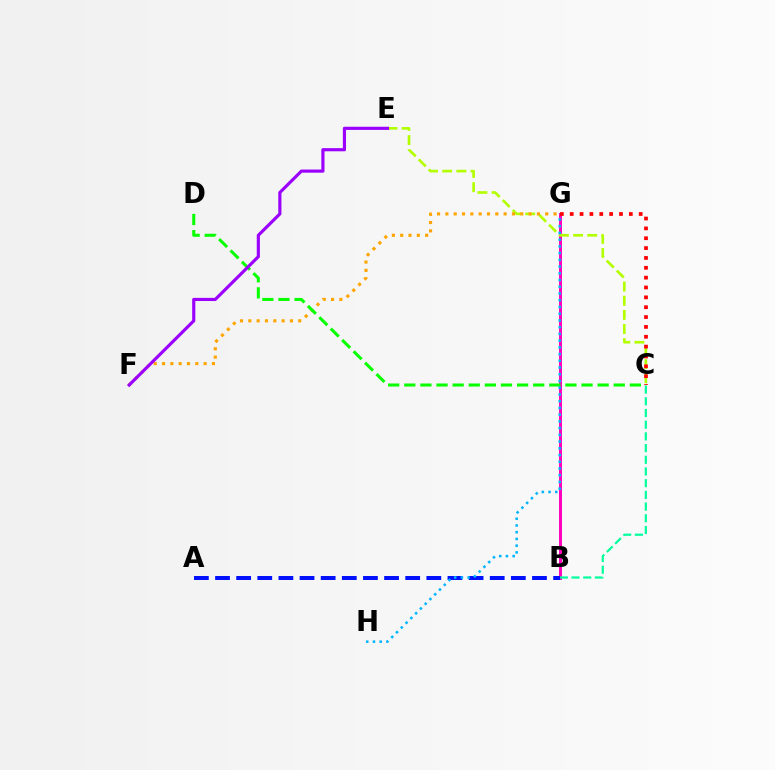{('B', 'G'): [{'color': '#ff00bd', 'line_style': 'solid', 'thickness': 2.13}], ('B', 'C'): [{'color': '#00ff9d', 'line_style': 'dashed', 'thickness': 1.59}], ('A', 'B'): [{'color': '#0010ff', 'line_style': 'dashed', 'thickness': 2.87}], ('C', 'E'): [{'color': '#b3ff00', 'line_style': 'dashed', 'thickness': 1.92}], ('F', 'G'): [{'color': '#ffa500', 'line_style': 'dotted', 'thickness': 2.26}], ('C', 'D'): [{'color': '#08ff00', 'line_style': 'dashed', 'thickness': 2.19}], ('E', 'F'): [{'color': '#9b00ff', 'line_style': 'solid', 'thickness': 2.27}], ('C', 'G'): [{'color': '#ff0000', 'line_style': 'dotted', 'thickness': 2.68}], ('G', 'H'): [{'color': '#00b5ff', 'line_style': 'dotted', 'thickness': 1.83}]}